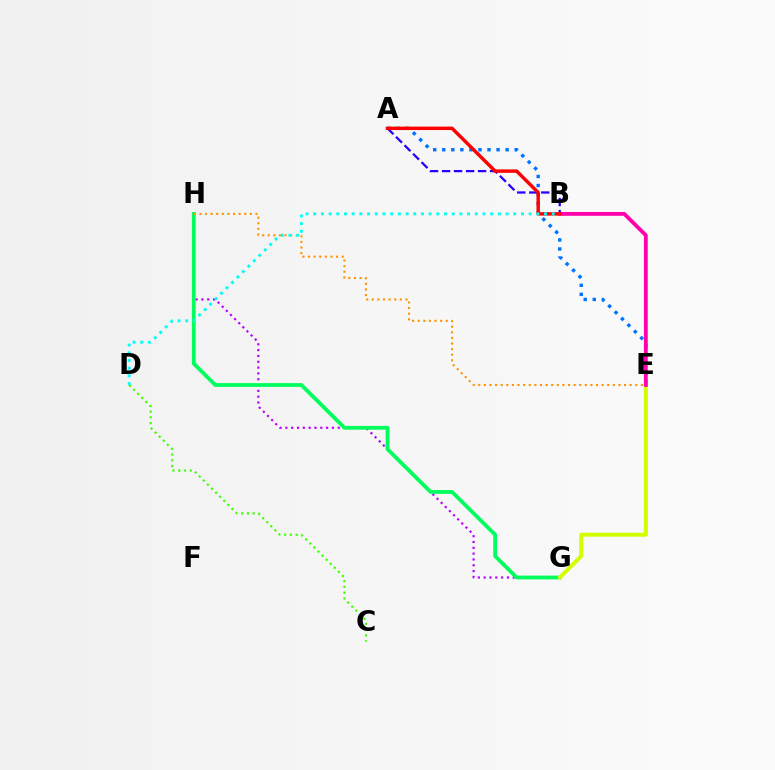{('G', 'H'): [{'color': '#b900ff', 'line_style': 'dotted', 'thickness': 1.58}, {'color': '#00ff5c', 'line_style': 'solid', 'thickness': 2.72}], ('A', 'E'): [{'color': '#0074ff', 'line_style': 'dotted', 'thickness': 2.46}], ('E', 'H'): [{'color': '#ff9400', 'line_style': 'dotted', 'thickness': 1.52}], ('E', 'G'): [{'color': '#d1ff00', 'line_style': 'solid', 'thickness': 2.86}], ('B', 'E'): [{'color': '#ff00ac', 'line_style': 'solid', 'thickness': 2.73}], ('A', 'B'): [{'color': '#2500ff', 'line_style': 'dashed', 'thickness': 1.63}, {'color': '#ff0000', 'line_style': 'solid', 'thickness': 2.47}], ('C', 'D'): [{'color': '#3dff00', 'line_style': 'dotted', 'thickness': 1.56}], ('B', 'D'): [{'color': '#00fff6', 'line_style': 'dotted', 'thickness': 2.09}]}